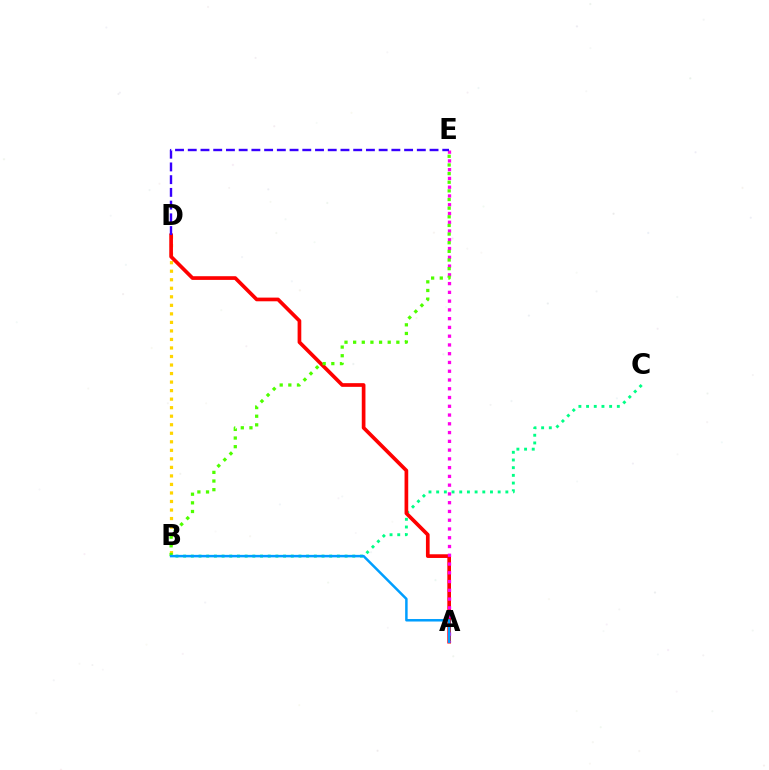{('B', 'D'): [{'color': '#ffd500', 'line_style': 'dotted', 'thickness': 2.32}], ('B', 'C'): [{'color': '#00ff86', 'line_style': 'dotted', 'thickness': 2.09}], ('A', 'D'): [{'color': '#ff0000', 'line_style': 'solid', 'thickness': 2.65}], ('A', 'E'): [{'color': '#ff00ed', 'line_style': 'dotted', 'thickness': 2.38}], ('D', 'E'): [{'color': '#3700ff', 'line_style': 'dashed', 'thickness': 1.73}], ('B', 'E'): [{'color': '#4fff00', 'line_style': 'dotted', 'thickness': 2.35}], ('A', 'B'): [{'color': '#009eff', 'line_style': 'solid', 'thickness': 1.79}]}